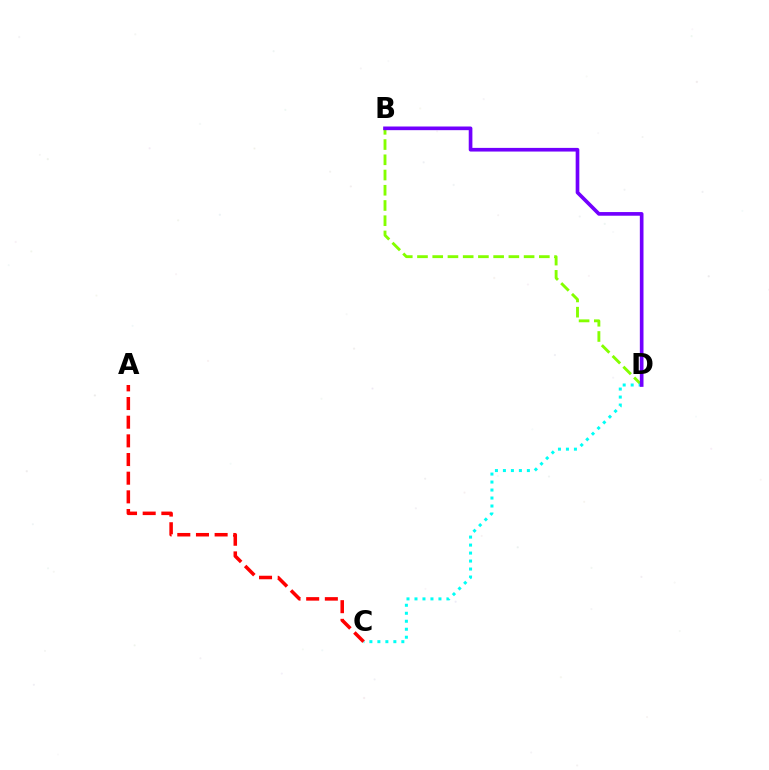{('B', 'D'): [{'color': '#84ff00', 'line_style': 'dashed', 'thickness': 2.07}, {'color': '#7200ff', 'line_style': 'solid', 'thickness': 2.64}], ('C', 'D'): [{'color': '#00fff6', 'line_style': 'dotted', 'thickness': 2.17}], ('A', 'C'): [{'color': '#ff0000', 'line_style': 'dashed', 'thickness': 2.54}]}